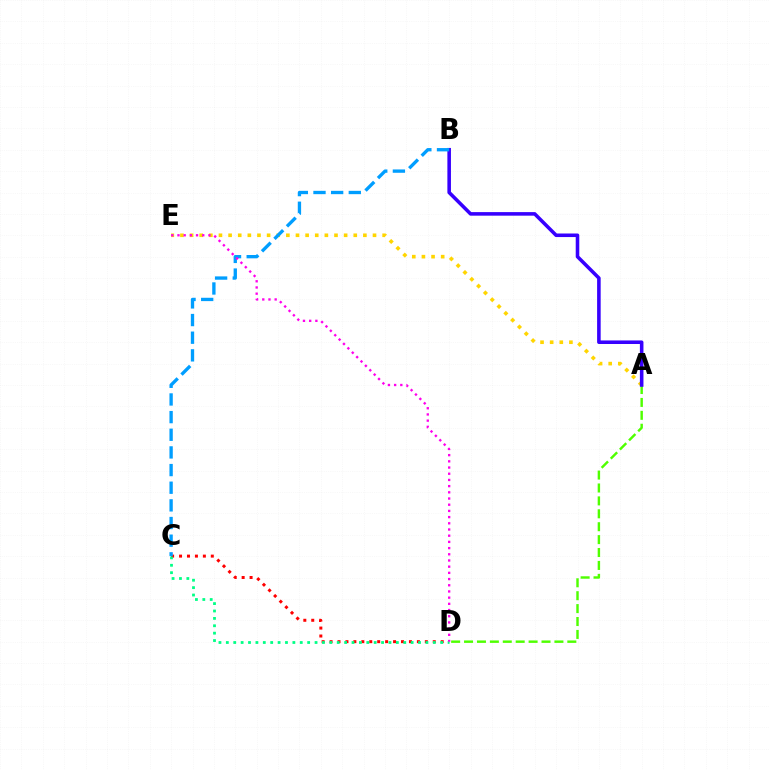{('C', 'D'): [{'color': '#ff0000', 'line_style': 'dotted', 'thickness': 2.16}, {'color': '#00ff86', 'line_style': 'dotted', 'thickness': 2.01}], ('A', 'E'): [{'color': '#ffd500', 'line_style': 'dotted', 'thickness': 2.62}], ('A', 'D'): [{'color': '#4fff00', 'line_style': 'dashed', 'thickness': 1.75}], ('A', 'B'): [{'color': '#3700ff', 'line_style': 'solid', 'thickness': 2.57}], ('B', 'C'): [{'color': '#009eff', 'line_style': 'dashed', 'thickness': 2.4}], ('D', 'E'): [{'color': '#ff00ed', 'line_style': 'dotted', 'thickness': 1.68}]}